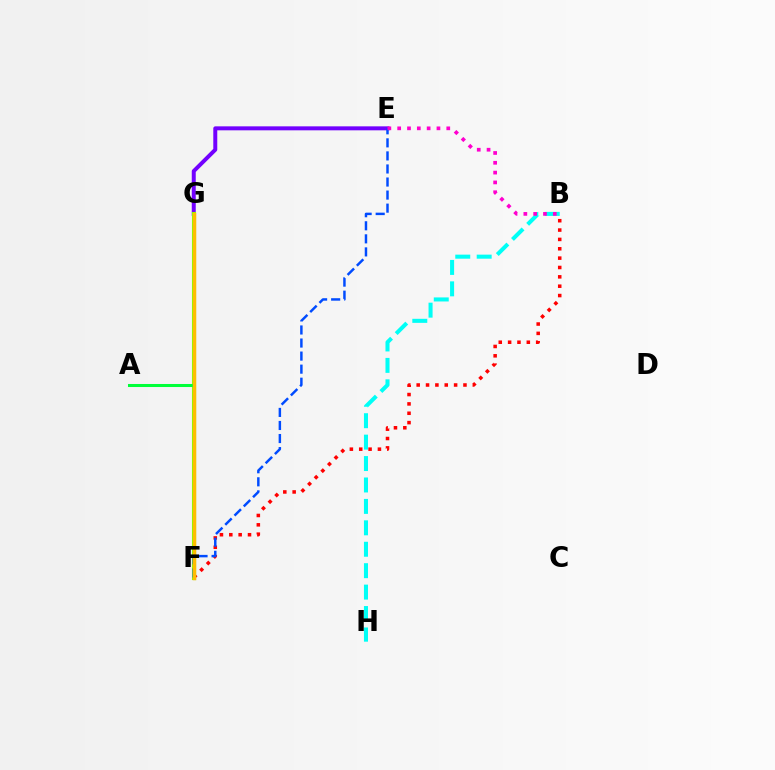{('E', 'G'): [{'color': '#7200ff', 'line_style': 'solid', 'thickness': 2.86}], ('B', 'F'): [{'color': '#ff0000', 'line_style': 'dotted', 'thickness': 2.54}], ('B', 'H'): [{'color': '#00fff6', 'line_style': 'dashed', 'thickness': 2.91}], ('F', 'G'): [{'color': '#84ff00', 'line_style': 'solid', 'thickness': 2.94}, {'color': '#ffbd00', 'line_style': 'solid', 'thickness': 2.48}], ('A', 'F'): [{'color': '#00ff39', 'line_style': 'solid', 'thickness': 2.19}], ('E', 'F'): [{'color': '#004bff', 'line_style': 'dashed', 'thickness': 1.77}], ('B', 'E'): [{'color': '#ff00cf', 'line_style': 'dotted', 'thickness': 2.67}]}